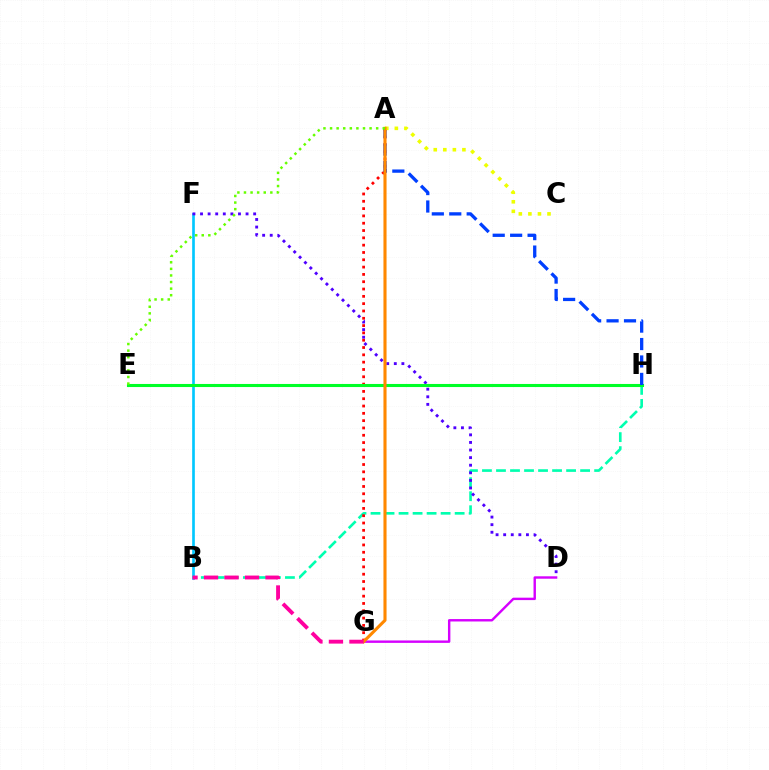{('B', 'H'): [{'color': '#00ffaf', 'line_style': 'dashed', 'thickness': 1.9}], ('B', 'F'): [{'color': '#00c7ff', 'line_style': 'solid', 'thickness': 1.92}], ('A', 'G'): [{'color': '#ff0000', 'line_style': 'dotted', 'thickness': 1.99}, {'color': '#ff8800', 'line_style': 'solid', 'thickness': 2.23}], ('D', 'F'): [{'color': '#4f00ff', 'line_style': 'dotted', 'thickness': 2.06}], ('E', 'H'): [{'color': '#00ff27', 'line_style': 'solid', 'thickness': 2.22}], ('D', 'G'): [{'color': '#d600ff', 'line_style': 'solid', 'thickness': 1.74}], ('A', 'H'): [{'color': '#003fff', 'line_style': 'dashed', 'thickness': 2.37}], ('A', 'C'): [{'color': '#eeff00', 'line_style': 'dotted', 'thickness': 2.6}], ('A', 'E'): [{'color': '#66ff00', 'line_style': 'dotted', 'thickness': 1.79}], ('B', 'G'): [{'color': '#ff00a0', 'line_style': 'dashed', 'thickness': 2.79}]}